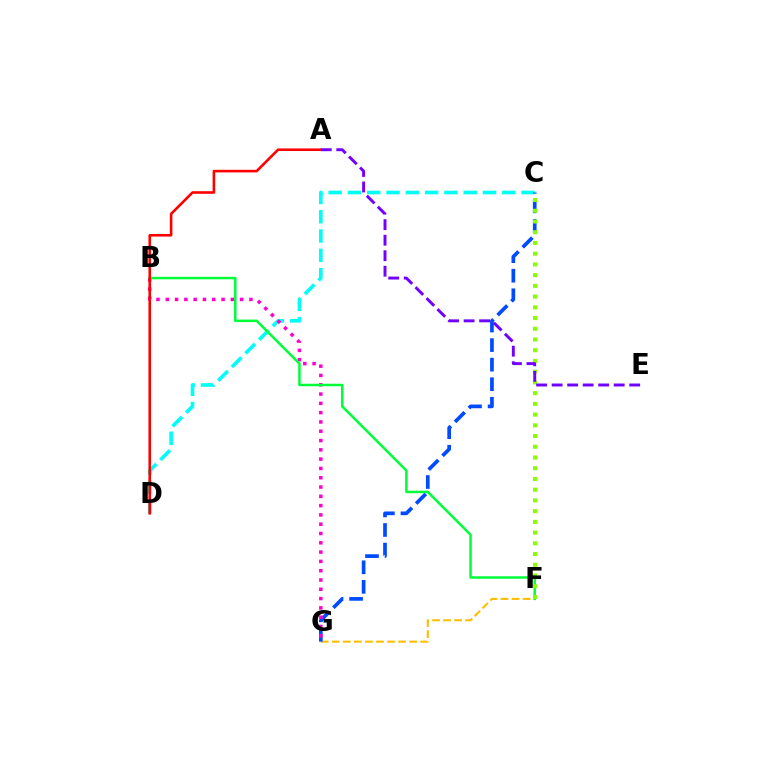{('C', 'D'): [{'color': '#00fff6', 'line_style': 'dashed', 'thickness': 2.62}], ('F', 'G'): [{'color': '#ffbd00', 'line_style': 'dashed', 'thickness': 1.5}], ('C', 'G'): [{'color': '#004bff', 'line_style': 'dashed', 'thickness': 2.66}], ('B', 'G'): [{'color': '#ff00cf', 'line_style': 'dotted', 'thickness': 2.53}], ('B', 'F'): [{'color': '#00ff39', 'line_style': 'solid', 'thickness': 1.81}], ('C', 'F'): [{'color': '#84ff00', 'line_style': 'dotted', 'thickness': 2.91}], ('A', 'D'): [{'color': '#ff0000', 'line_style': 'solid', 'thickness': 1.86}], ('A', 'E'): [{'color': '#7200ff', 'line_style': 'dashed', 'thickness': 2.11}]}